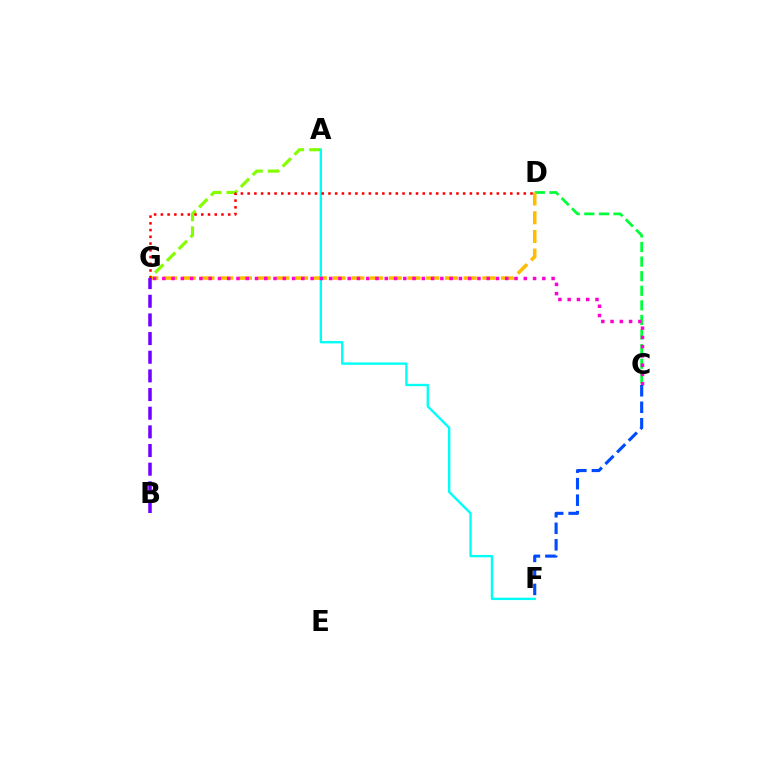{('C', 'D'): [{'color': '#00ff39', 'line_style': 'dashed', 'thickness': 1.98}], ('D', 'G'): [{'color': '#ffbd00', 'line_style': 'dashed', 'thickness': 2.54}, {'color': '#ff0000', 'line_style': 'dotted', 'thickness': 1.83}], ('A', 'G'): [{'color': '#84ff00', 'line_style': 'dashed', 'thickness': 2.27}], ('A', 'F'): [{'color': '#00fff6', 'line_style': 'solid', 'thickness': 1.7}], ('C', 'G'): [{'color': '#ff00cf', 'line_style': 'dotted', 'thickness': 2.52}], ('B', 'G'): [{'color': '#7200ff', 'line_style': 'dashed', 'thickness': 2.53}], ('C', 'F'): [{'color': '#004bff', 'line_style': 'dashed', 'thickness': 2.24}]}